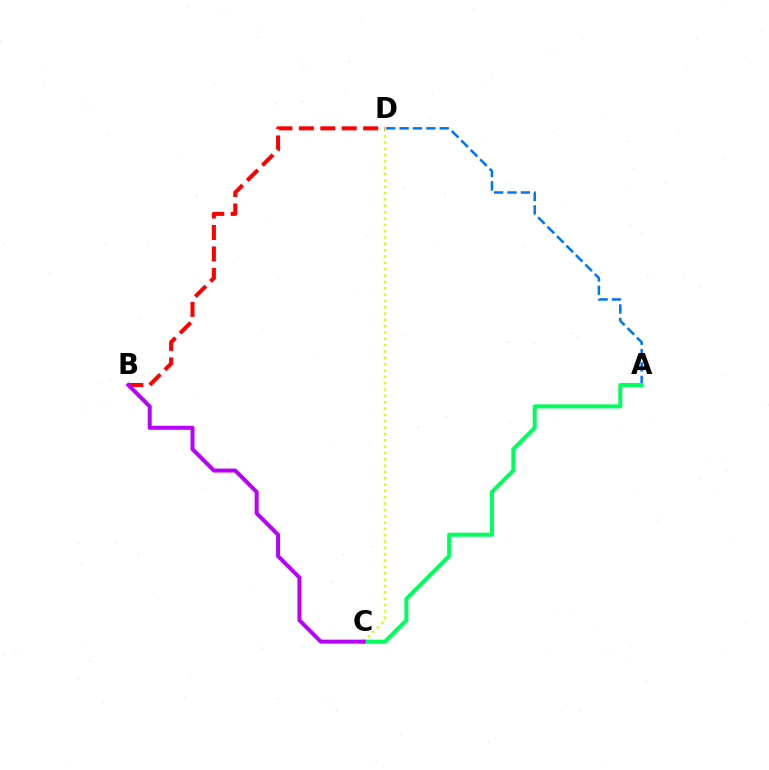{('A', 'D'): [{'color': '#0074ff', 'line_style': 'dashed', 'thickness': 1.82}], ('C', 'D'): [{'color': '#d1ff00', 'line_style': 'dotted', 'thickness': 1.72}], ('A', 'C'): [{'color': '#00ff5c', 'line_style': 'solid', 'thickness': 2.9}], ('B', 'D'): [{'color': '#ff0000', 'line_style': 'dashed', 'thickness': 2.91}], ('B', 'C'): [{'color': '#b900ff', 'line_style': 'solid', 'thickness': 2.88}]}